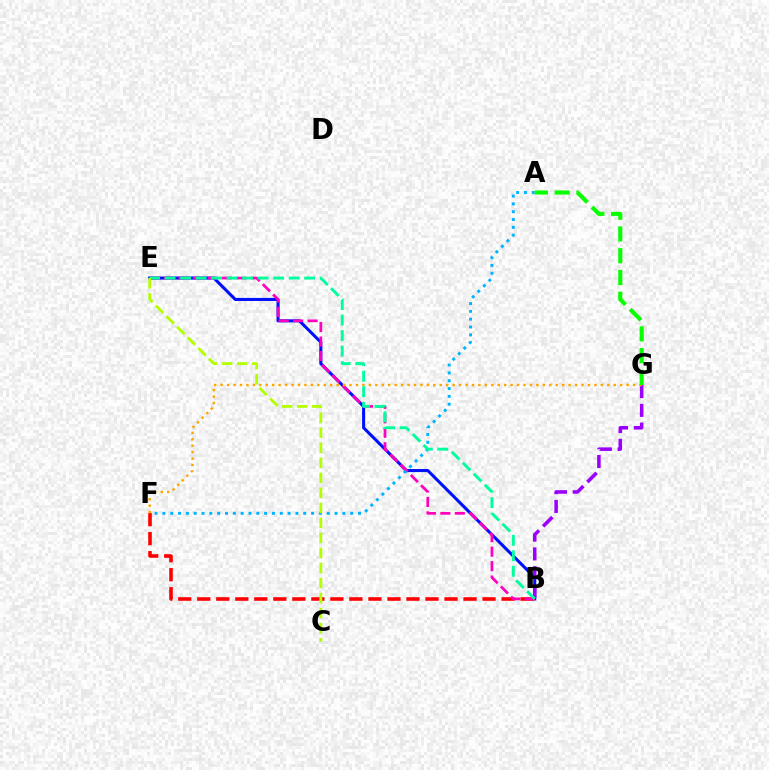{('B', 'F'): [{'color': '#ff0000', 'line_style': 'dashed', 'thickness': 2.58}], ('B', 'E'): [{'color': '#0010ff', 'line_style': 'solid', 'thickness': 2.2}, {'color': '#ff00bd', 'line_style': 'dashed', 'thickness': 1.97}, {'color': '#00ff9d', 'line_style': 'dashed', 'thickness': 2.11}], ('B', 'G'): [{'color': '#9b00ff', 'line_style': 'dashed', 'thickness': 2.55}], ('A', 'F'): [{'color': '#00b5ff', 'line_style': 'dotted', 'thickness': 2.13}], ('F', 'G'): [{'color': '#ffa500', 'line_style': 'dotted', 'thickness': 1.75}], ('A', 'G'): [{'color': '#08ff00', 'line_style': 'dashed', 'thickness': 2.96}], ('C', 'E'): [{'color': '#b3ff00', 'line_style': 'dashed', 'thickness': 2.04}]}